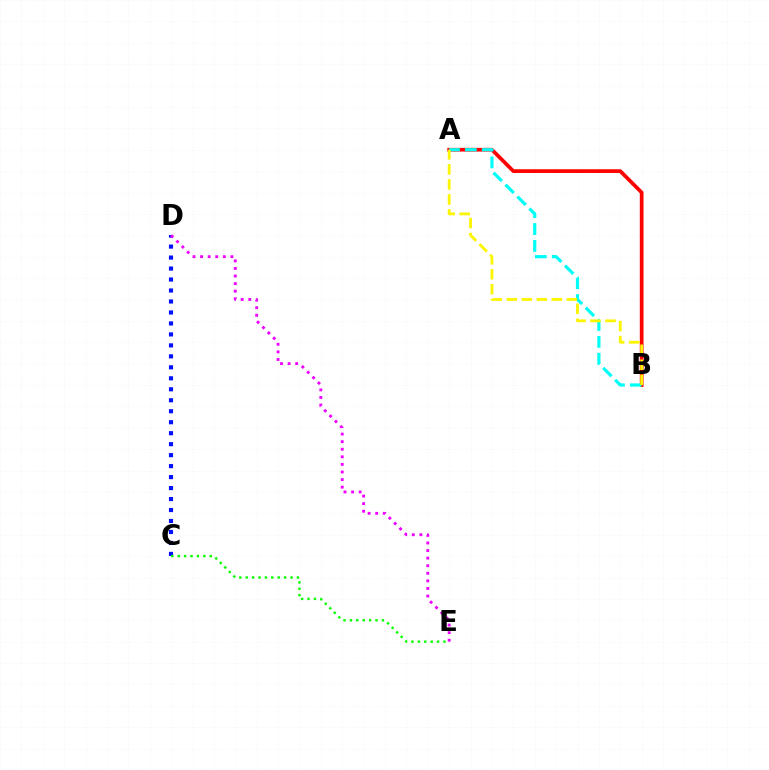{('C', 'D'): [{'color': '#0010ff', 'line_style': 'dotted', 'thickness': 2.98}], ('A', 'B'): [{'color': '#ff0000', 'line_style': 'solid', 'thickness': 2.68}, {'color': '#00fff6', 'line_style': 'dashed', 'thickness': 2.29}, {'color': '#fcf500', 'line_style': 'dashed', 'thickness': 2.04}], ('C', 'E'): [{'color': '#08ff00', 'line_style': 'dotted', 'thickness': 1.74}], ('D', 'E'): [{'color': '#ee00ff', 'line_style': 'dotted', 'thickness': 2.06}]}